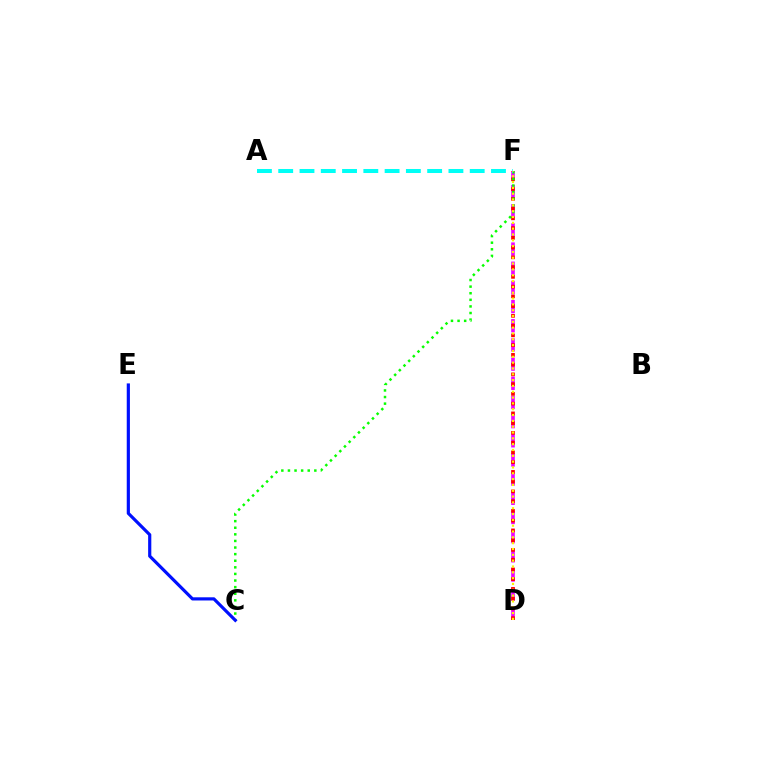{('D', 'F'): [{'color': '#ee00ff', 'line_style': 'dashed', 'thickness': 2.6}, {'color': '#ff0000', 'line_style': 'dotted', 'thickness': 2.65}, {'color': '#fcf500', 'line_style': 'dotted', 'thickness': 1.58}], ('C', 'F'): [{'color': '#08ff00', 'line_style': 'dotted', 'thickness': 1.79}], ('A', 'F'): [{'color': '#00fff6', 'line_style': 'dashed', 'thickness': 2.89}], ('C', 'E'): [{'color': '#0010ff', 'line_style': 'solid', 'thickness': 2.29}]}